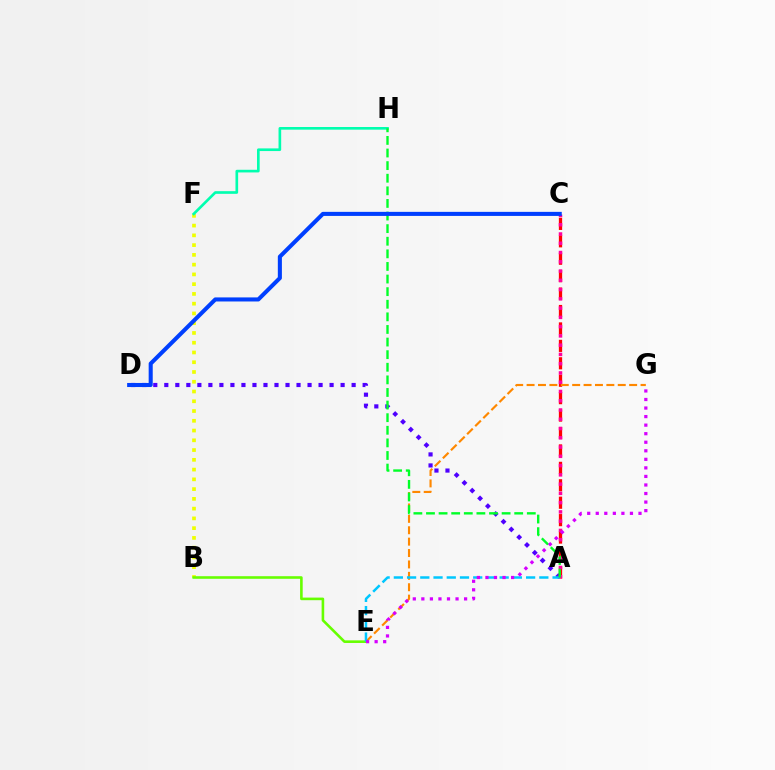{('B', 'F'): [{'color': '#eeff00', 'line_style': 'dotted', 'thickness': 2.65}], ('A', 'D'): [{'color': '#4f00ff', 'line_style': 'dotted', 'thickness': 2.99}], ('B', 'E'): [{'color': '#66ff00', 'line_style': 'solid', 'thickness': 1.87}], ('A', 'C'): [{'color': '#ff0000', 'line_style': 'dashed', 'thickness': 2.37}, {'color': '#ff00a0', 'line_style': 'dotted', 'thickness': 2.52}], ('E', 'G'): [{'color': '#ff8800', 'line_style': 'dashed', 'thickness': 1.55}, {'color': '#d600ff', 'line_style': 'dotted', 'thickness': 2.32}], ('F', 'H'): [{'color': '#00ffaf', 'line_style': 'solid', 'thickness': 1.91}], ('A', 'E'): [{'color': '#00c7ff', 'line_style': 'dashed', 'thickness': 1.8}], ('A', 'H'): [{'color': '#00ff27', 'line_style': 'dashed', 'thickness': 1.71}], ('C', 'D'): [{'color': '#003fff', 'line_style': 'solid', 'thickness': 2.93}]}